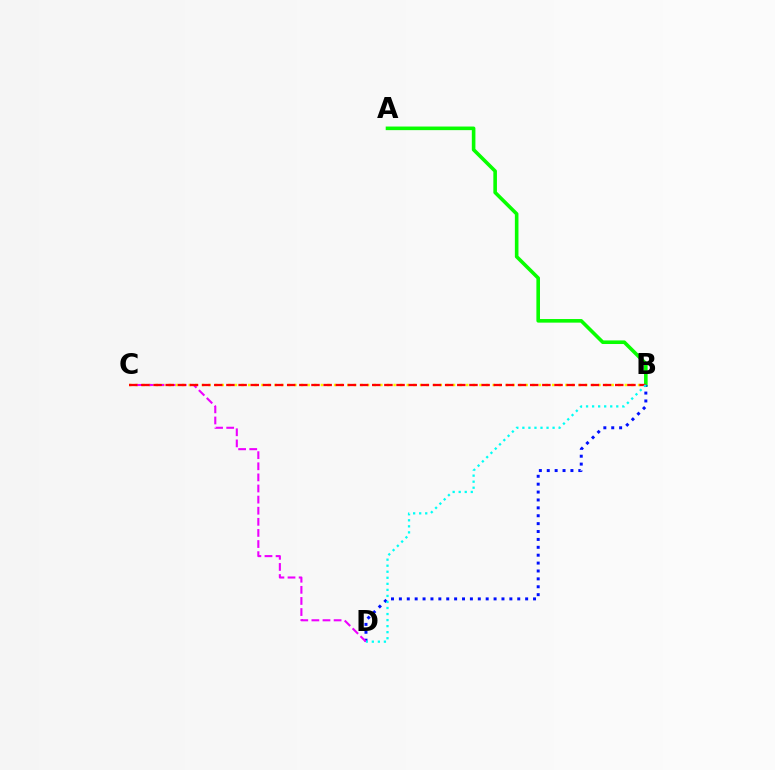{('B', 'C'): [{'color': '#fcf500', 'line_style': 'dotted', 'thickness': 1.8}, {'color': '#ff0000', 'line_style': 'dashed', 'thickness': 1.65}], ('A', 'B'): [{'color': '#08ff00', 'line_style': 'solid', 'thickness': 2.59}], ('B', 'D'): [{'color': '#0010ff', 'line_style': 'dotted', 'thickness': 2.14}, {'color': '#00fff6', 'line_style': 'dotted', 'thickness': 1.64}], ('C', 'D'): [{'color': '#ee00ff', 'line_style': 'dashed', 'thickness': 1.51}]}